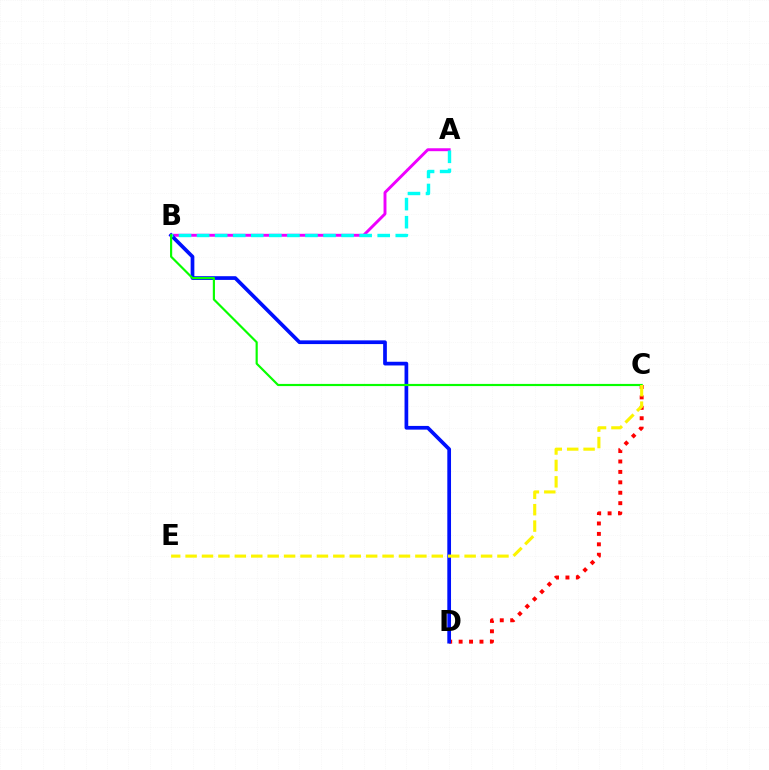{('A', 'B'): [{'color': '#ee00ff', 'line_style': 'solid', 'thickness': 2.1}, {'color': '#00fff6', 'line_style': 'dashed', 'thickness': 2.45}], ('C', 'D'): [{'color': '#ff0000', 'line_style': 'dotted', 'thickness': 2.83}], ('B', 'D'): [{'color': '#0010ff', 'line_style': 'solid', 'thickness': 2.67}], ('B', 'C'): [{'color': '#08ff00', 'line_style': 'solid', 'thickness': 1.56}], ('C', 'E'): [{'color': '#fcf500', 'line_style': 'dashed', 'thickness': 2.23}]}